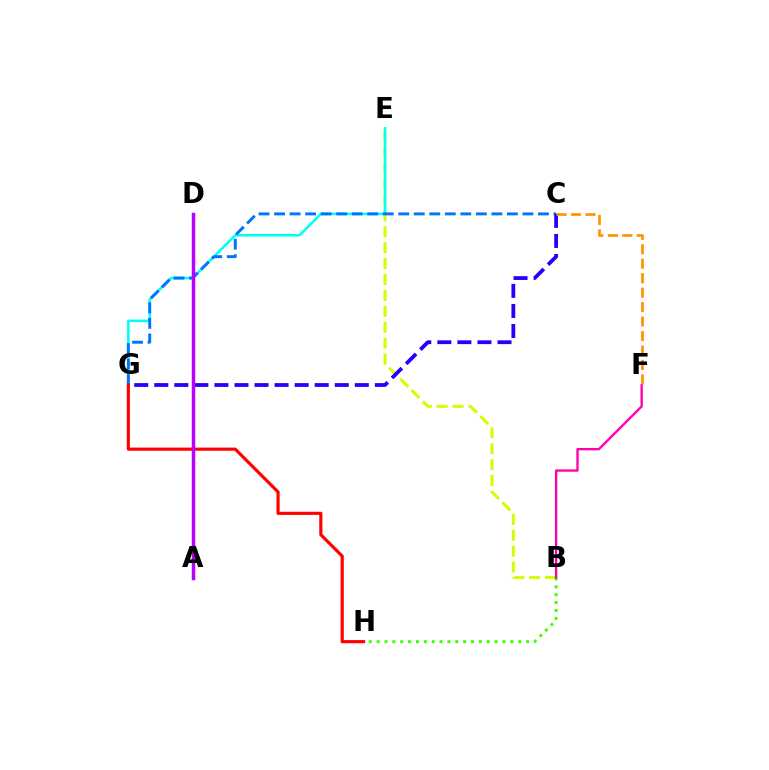{('B', 'E'): [{'color': '#d1ff00', 'line_style': 'dashed', 'thickness': 2.16}], ('E', 'G'): [{'color': '#00fff6', 'line_style': 'solid', 'thickness': 1.85}], ('A', 'D'): [{'color': '#00ff5c', 'line_style': 'dotted', 'thickness': 2.23}, {'color': '#b900ff', 'line_style': 'solid', 'thickness': 2.49}], ('C', 'G'): [{'color': '#0074ff', 'line_style': 'dashed', 'thickness': 2.11}, {'color': '#2500ff', 'line_style': 'dashed', 'thickness': 2.72}], ('B', 'H'): [{'color': '#3dff00', 'line_style': 'dotted', 'thickness': 2.14}], ('B', 'F'): [{'color': '#ff00ac', 'line_style': 'solid', 'thickness': 1.69}], ('C', 'F'): [{'color': '#ff9400', 'line_style': 'dashed', 'thickness': 1.96}], ('G', 'H'): [{'color': '#ff0000', 'line_style': 'solid', 'thickness': 2.27}]}